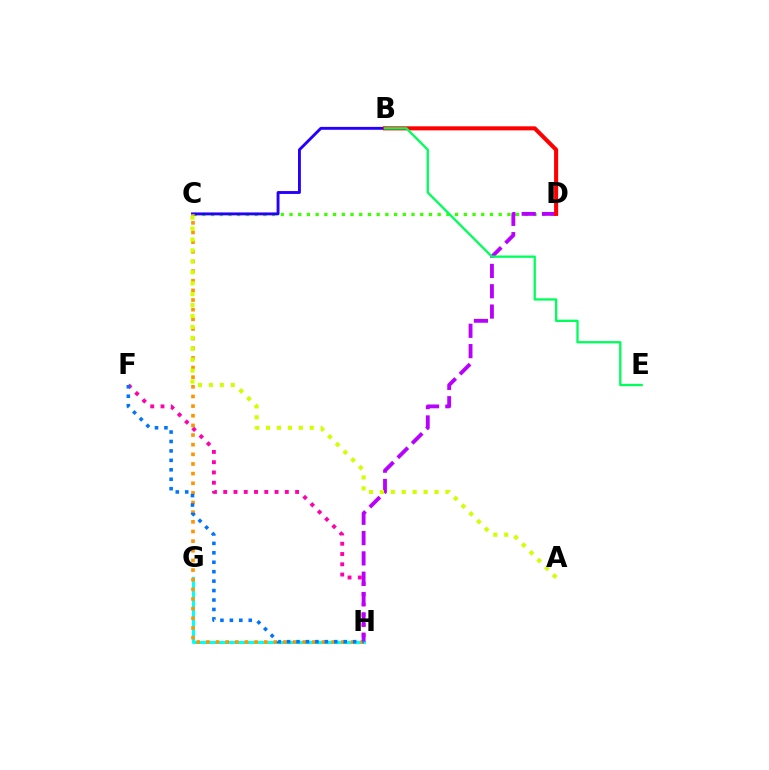{('G', 'H'): [{'color': '#00fff6', 'line_style': 'solid', 'thickness': 2.22}], ('C', 'D'): [{'color': '#3dff00', 'line_style': 'dotted', 'thickness': 2.37}], ('B', 'C'): [{'color': '#2500ff', 'line_style': 'solid', 'thickness': 2.08}], ('F', 'H'): [{'color': '#ff00ac', 'line_style': 'dotted', 'thickness': 2.79}, {'color': '#0074ff', 'line_style': 'dotted', 'thickness': 2.56}], ('C', 'H'): [{'color': '#ff9400', 'line_style': 'dotted', 'thickness': 2.62}], ('D', 'H'): [{'color': '#b900ff', 'line_style': 'dashed', 'thickness': 2.76}], ('B', 'D'): [{'color': '#ff0000', 'line_style': 'solid', 'thickness': 2.93}], ('A', 'C'): [{'color': '#d1ff00', 'line_style': 'dotted', 'thickness': 2.97}], ('B', 'E'): [{'color': '#00ff5c', 'line_style': 'solid', 'thickness': 1.67}]}